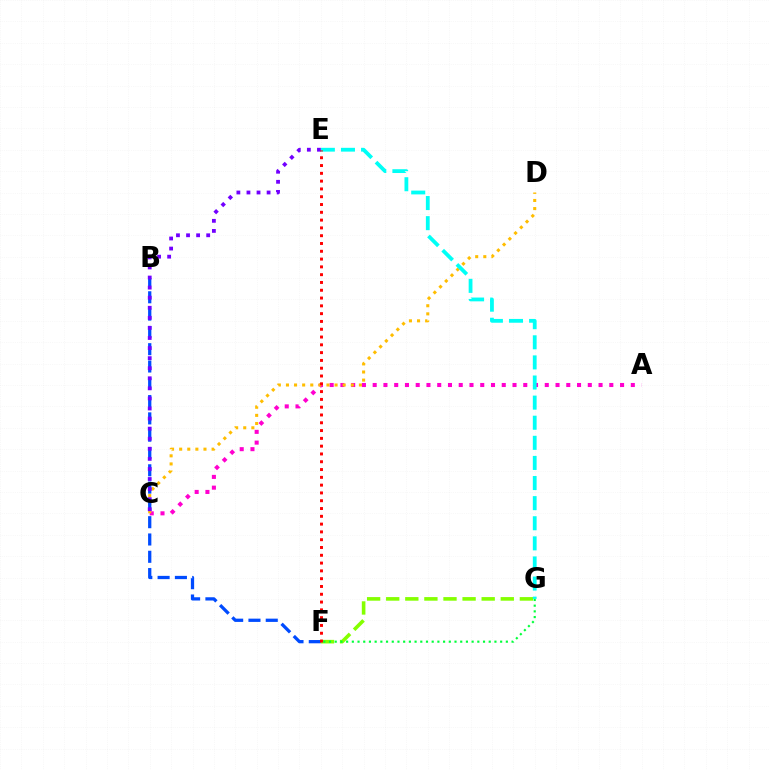{('A', 'C'): [{'color': '#ff00cf', 'line_style': 'dotted', 'thickness': 2.92}], ('C', 'D'): [{'color': '#ffbd00', 'line_style': 'dotted', 'thickness': 2.2}], ('F', 'G'): [{'color': '#84ff00', 'line_style': 'dashed', 'thickness': 2.59}, {'color': '#00ff39', 'line_style': 'dotted', 'thickness': 1.55}], ('E', 'G'): [{'color': '#00fff6', 'line_style': 'dashed', 'thickness': 2.73}], ('B', 'F'): [{'color': '#004bff', 'line_style': 'dashed', 'thickness': 2.35}], ('C', 'E'): [{'color': '#7200ff', 'line_style': 'dotted', 'thickness': 2.74}], ('E', 'F'): [{'color': '#ff0000', 'line_style': 'dotted', 'thickness': 2.12}]}